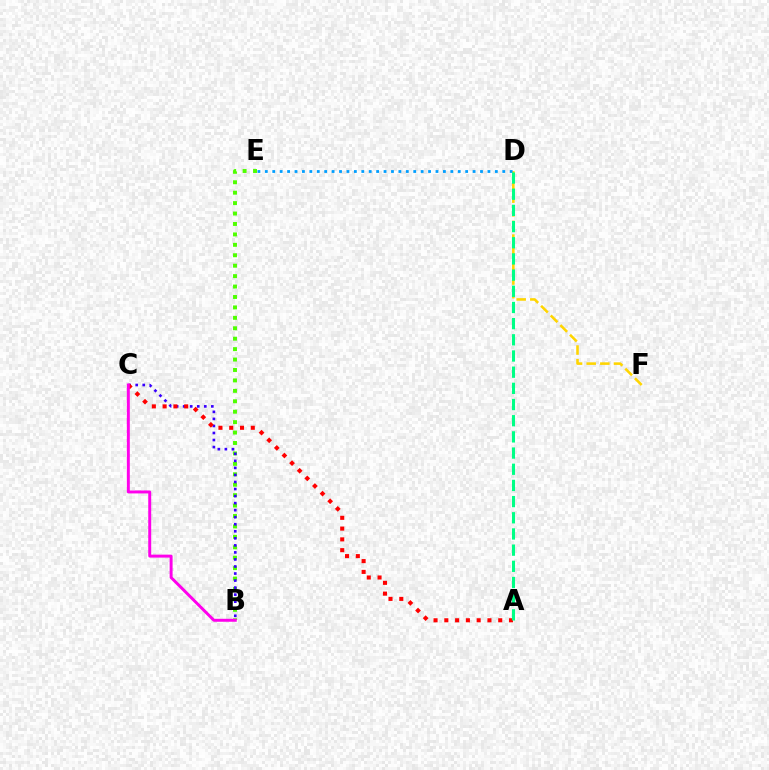{('D', 'F'): [{'color': '#ffd500', 'line_style': 'dashed', 'thickness': 1.85}], ('B', 'E'): [{'color': '#4fff00', 'line_style': 'dotted', 'thickness': 2.83}], ('B', 'C'): [{'color': '#3700ff', 'line_style': 'dotted', 'thickness': 1.91}, {'color': '#ff00ed', 'line_style': 'solid', 'thickness': 2.13}], ('A', 'C'): [{'color': '#ff0000', 'line_style': 'dotted', 'thickness': 2.93}], ('D', 'E'): [{'color': '#009eff', 'line_style': 'dotted', 'thickness': 2.02}], ('A', 'D'): [{'color': '#00ff86', 'line_style': 'dashed', 'thickness': 2.2}]}